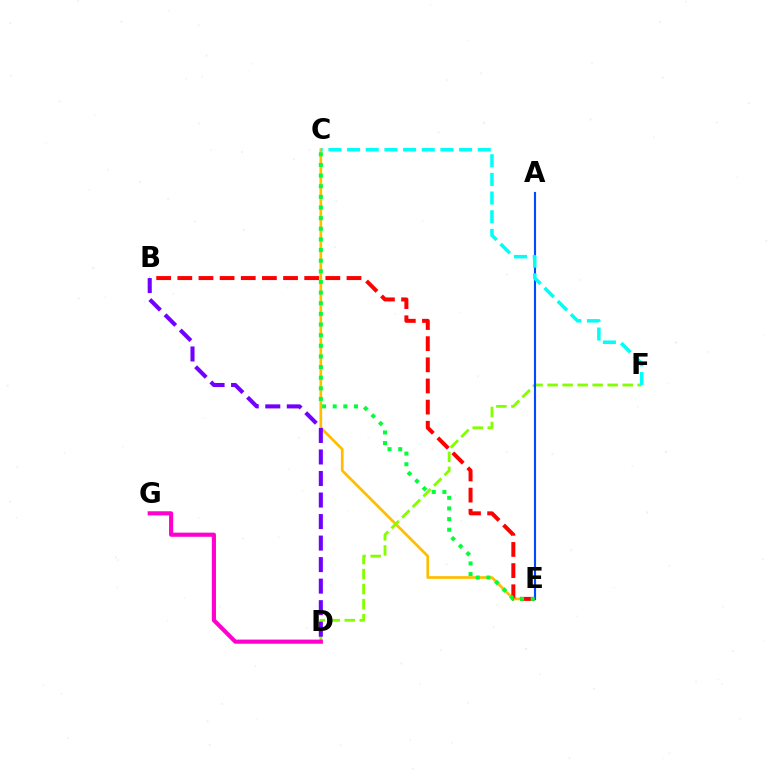{('C', 'E'): [{'color': '#ffbd00', 'line_style': 'solid', 'thickness': 1.95}, {'color': '#00ff39', 'line_style': 'dotted', 'thickness': 2.89}], ('D', 'F'): [{'color': '#84ff00', 'line_style': 'dashed', 'thickness': 2.04}], ('B', 'E'): [{'color': '#ff0000', 'line_style': 'dashed', 'thickness': 2.87}], ('B', 'D'): [{'color': '#7200ff', 'line_style': 'dashed', 'thickness': 2.92}], ('A', 'E'): [{'color': '#004bff', 'line_style': 'solid', 'thickness': 1.54}], ('D', 'G'): [{'color': '#ff00cf', 'line_style': 'solid', 'thickness': 2.98}], ('C', 'F'): [{'color': '#00fff6', 'line_style': 'dashed', 'thickness': 2.54}]}